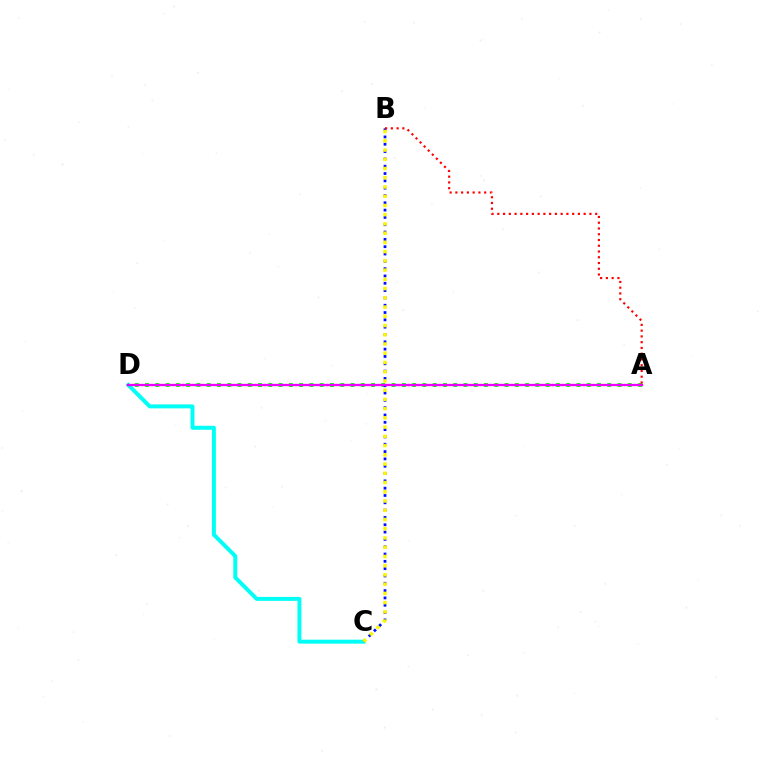{('C', 'D'): [{'color': '#00fff6', 'line_style': 'solid', 'thickness': 2.85}], ('A', 'D'): [{'color': '#08ff00', 'line_style': 'dotted', 'thickness': 2.79}, {'color': '#ee00ff', 'line_style': 'solid', 'thickness': 1.66}], ('B', 'C'): [{'color': '#0010ff', 'line_style': 'dotted', 'thickness': 1.99}, {'color': '#fcf500', 'line_style': 'dotted', 'thickness': 2.51}], ('A', 'B'): [{'color': '#ff0000', 'line_style': 'dotted', 'thickness': 1.56}]}